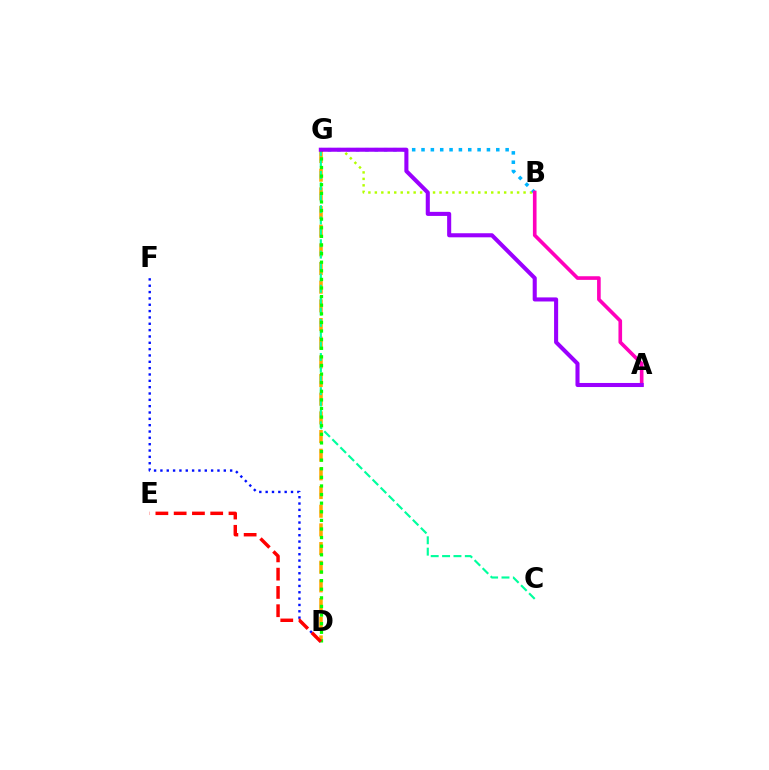{('D', 'G'): [{'color': '#ffa500', 'line_style': 'dashed', 'thickness': 2.54}, {'color': '#08ff00', 'line_style': 'dotted', 'thickness': 2.34}], ('B', 'G'): [{'color': '#b3ff00', 'line_style': 'dotted', 'thickness': 1.76}, {'color': '#00b5ff', 'line_style': 'dotted', 'thickness': 2.54}], ('C', 'G'): [{'color': '#00ff9d', 'line_style': 'dashed', 'thickness': 1.55}], ('D', 'F'): [{'color': '#0010ff', 'line_style': 'dotted', 'thickness': 1.72}], ('A', 'B'): [{'color': '#ff00bd', 'line_style': 'solid', 'thickness': 2.61}], ('A', 'G'): [{'color': '#9b00ff', 'line_style': 'solid', 'thickness': 2.93}], ('D', 'E'): [{'color': '#ff0000', 'line_style': 'dashed', 'thickness': 2.48}]}